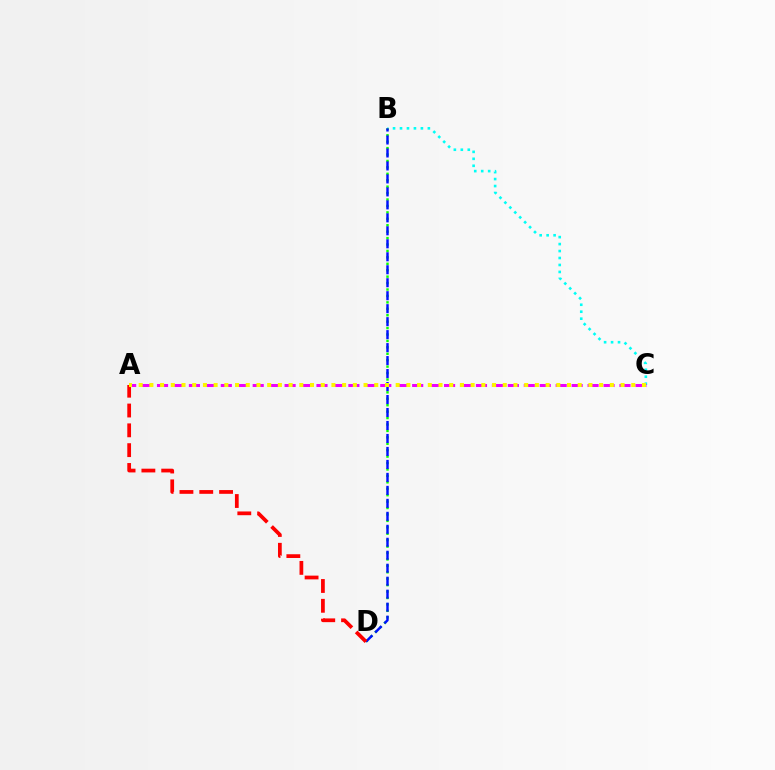{('B', 'C'): [{'color': '#00fff6', 'line_style': 'dotted', 'thickness': 1.89}], ('A', 'C'): [{'color': '#ee00ff', 'line_style': 'dashed', 'thickness': 2.17}, {'color': '#fcf500', 'line_style': 'dotted', 'thickness': 2.91}], ('B', 'D'): [{'color': '#08ff00', 'line_style': 'dotted', 'thickness': 1.75}, {'color': '#0010ff', 'line_style': 'dashed', 'thickness': 1.76}], ('A', 'D'): [{'color': '#ff0000', 'line_style': 'dashed', 'thickness': 2.69}]}